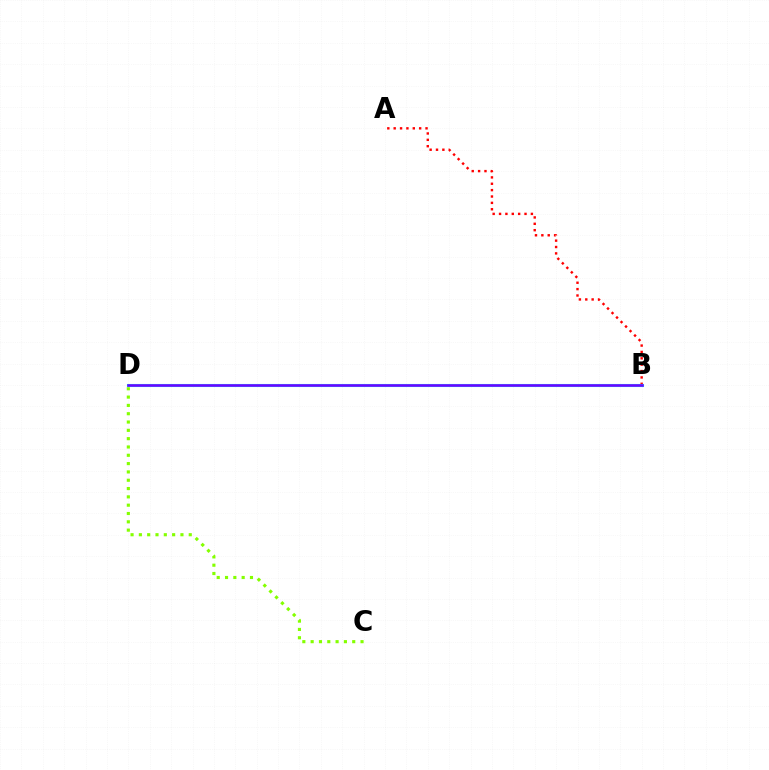{('A', 'B'): [{'color': '#ff0000', 'line_style': 'dotted', 'thickness': 1.73}], ('B', 'D'): [{'color': '#00fff6', 'line_style': 'solid', 'thickness': 2.21}, {'color': '#7200ff', 'line_style': 'solid', 'thickness': 1.83}], ('C', 'D'): [{'color': '#84ff00', 'line_style': 'dotted', 'thickness': 2.26}]}